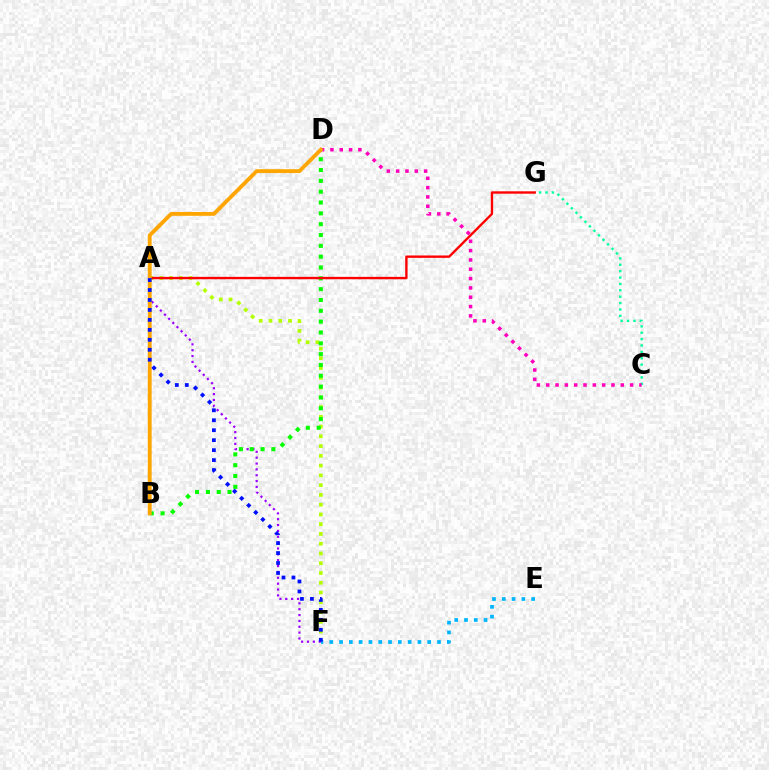{('A', 'F'): [{'color': '#b3ff00', 'line_style': 'dotted', 'thickness': 2.65}, {'color': '#9b00ff', 'line_style': 'dotted', 'thickness': 1.59}, {'color': '#0010ff', 'line_style': 'dotted', 'thickness': 2.71}], ('E', 'F'): [{'color': '#00b5ff', 'line_style': 'dotted', 'thickness': 2.66}], ('B', 'D'): [{'color': '#08ff00', 'line_style': 'dotted', 'thickness': 2.94}, {'color': '#ffa500', 'line_style': 'solid', 'thickness': 2.76}], ('C', 'G'): [{'color': '#00ff9d', 'line_style': 'dotted', 'thickness': 1.73}], ('A', 'G'): [{'color': '#ff0000', 'line_style': 'solid', 'thickness': 1.72}], ('C', 'D'): [{'color': '#ff00bd', 'line_style': 'dotted', 'thickness': 2.53}]}